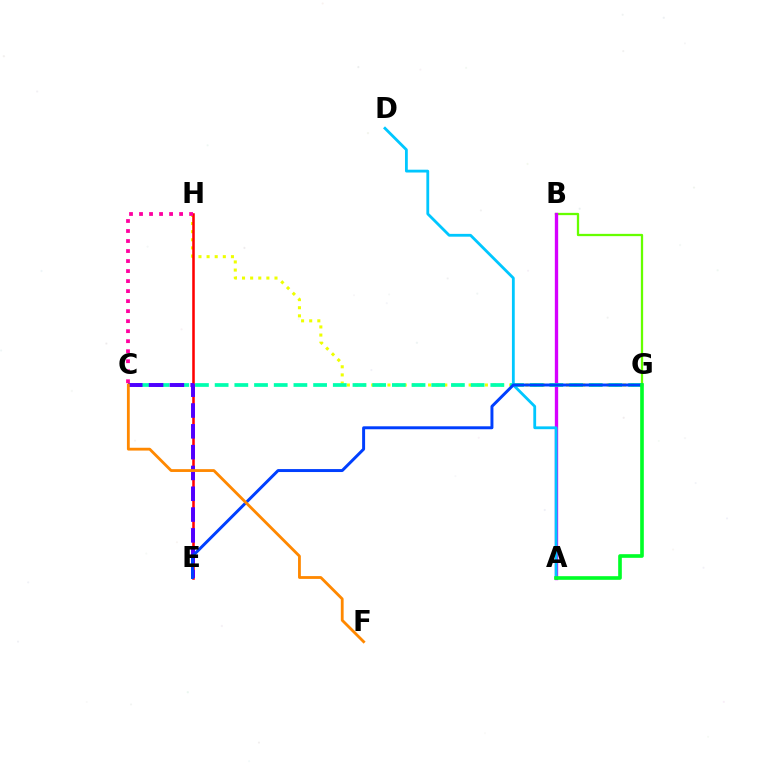{('G', 'H'): [{'color': '#eeff00', 'line_style': 'dotted', 'thickness': 2.21}], ('B', 'G'): [{'color': '#66ff00', 'line_style': 'solid', 'thickness': 1.64}], ('E', 'H'): [{'color': '#ff0000', 'line_style': 'solid', 'thickness': 1.84}], ('A', 'B'): [{'color': '#d600ff', 'line_style': 'solid', 'thickness': 2.4}], ('C', 'G'): [{'color': '#00ffaf', 'line_style': 'dashed', 'thickness': 2.67}], ('C', 'H'): [{'color': '#ff00a0', 'line_style': 'dotted', 'thickness': 2.72}], ('C', 'E'): [{'color': '#4f00ff', 'line_style': 'dashed', 'thickness': 2.83}], ('A', 'D'): [{'color': '#00c7ff', 'line_style': 'solid', 'thickness': 2.02}], ('E', 'G'): [{'color': '#003fff', 'line_style': 'solid', 'thickness': 2.13}], ('A', 'G'): [{'color': '#00ff27', 'line_style': 'solid', 'thickness': 2.62}], ('C', 'F'): [{'color': '#ff8800', 'line_style': 'solid', 'thickness': 2.03}]}